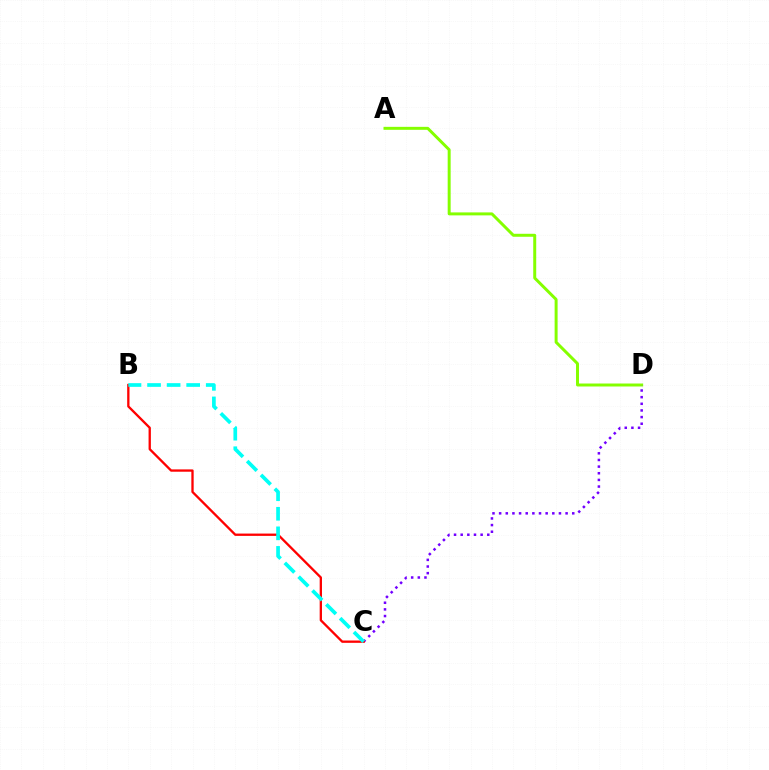{('A', 'D'): [{'color': '#84ff00', 'line_style': 'solid', 'thickness': 2.14}], ('C', 'D'): [{'color': '#7200ff', 'line_style': 'dotted', 'thickness': 1.81}], ('B', 'C'): [{'color': '#ff0000', 'line_style': 'solid', 'thickness': 1.67}, {'color': '#00fff6', 'line_style': 'dashed', 'thickness': 2.66}]}